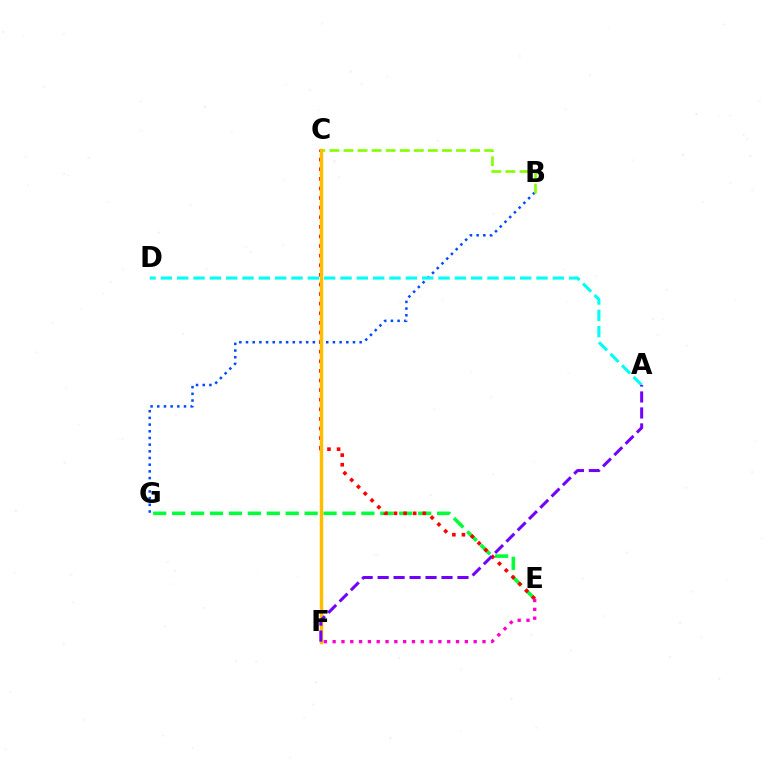{('B', 'G'): [{'color': '#004bff', 'line_style': 'dotted', 'thickness': 1.82}], ('B', 'C'): [{'color': '#84ff00', 'line_style': 'dashed', 'thickness': 1.91}], ('E', 'G'): [{'color': '#00ff39', 'line_style': 'dashed', 'thickness': 2.57}], ('C', 'E'): [{'color': '#ff0000', 'line_style': 'dotted', 'thickness': 2.61}], ('E', 'F'): [{'color': '#ff00cf', 'line_style': 'dotted', 'thickness': 2.39}], ('C', 'F'): [{'color': '#ffbd00', 'line_style': 'solid', 'thickness': 2.48}], ('A', 'D'): [{'color': '#00fff6', 'line_style': 'dashed', 'thickness': 2.22}], ('A', 'F'): [{'color': '#7200ff', 'line_style': 'dashed', 'thickness': 2.17}]}